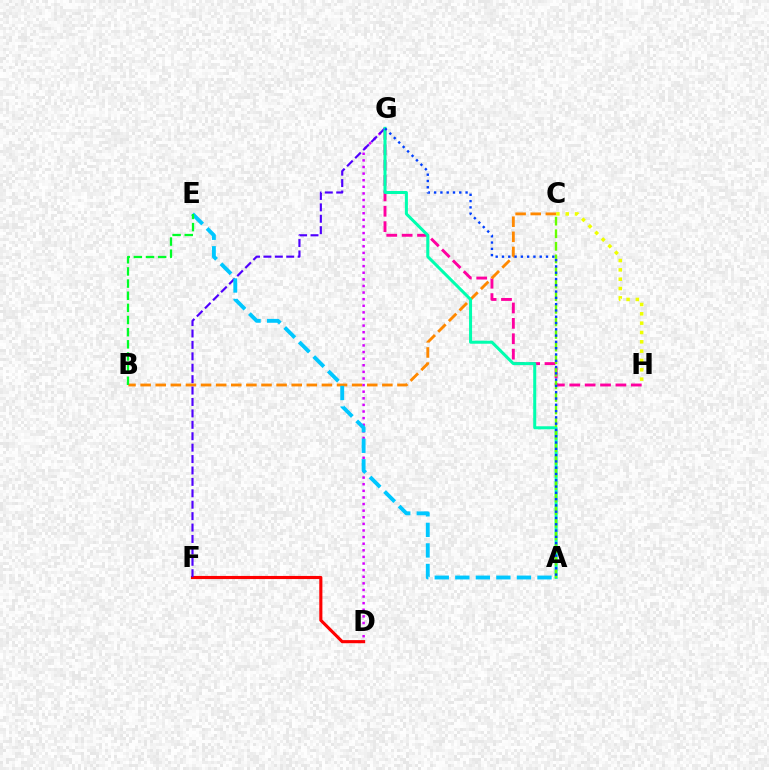{('D', 'F'): [{'color': '#ff0000', 'line_style': 'solid', 'thickness': 2.24}], ('G', 'H'): [{'color': '#ff00a0', 'line_style': 'dashed', 'thickness': 2.09}], ('B', 'C'): [{'color': '#ff8800', 'line_style': 'dashed', 'thickness': 2.05}], ('D', 'G'): [{'color': '#d600ff', 'line_style': 'dotted', 'thickness': 1.8}], ('F', 'G'): [{'color': '#4f00ff', 'line_style': 'dashed', 'thickness': 1.55}], ('A', 'E'): [{'color': '#00c7ff', 'line_style': 'dashed', 'thickness': 2.79}], ('B', 'E'): [{'color': '#00ff27', 'line_style': 'dashed', 'thickness': 1.65}], ('A', 'G'): [{'color': '#00ffaf', 'line_style': 'solid', 'thickness': 2.17}, {'color': '#003fff', 'line_style': 'dotted', 'thickness': 1.71}], ('A', 'C'): [{'color': '#66ff00', 'line_style': 'dashed', 'thickness': 1.71}], ('C', 'H'): [{'color': '#eeff00', 'line_style': 'dotted', 'thickness': 2.54}]}